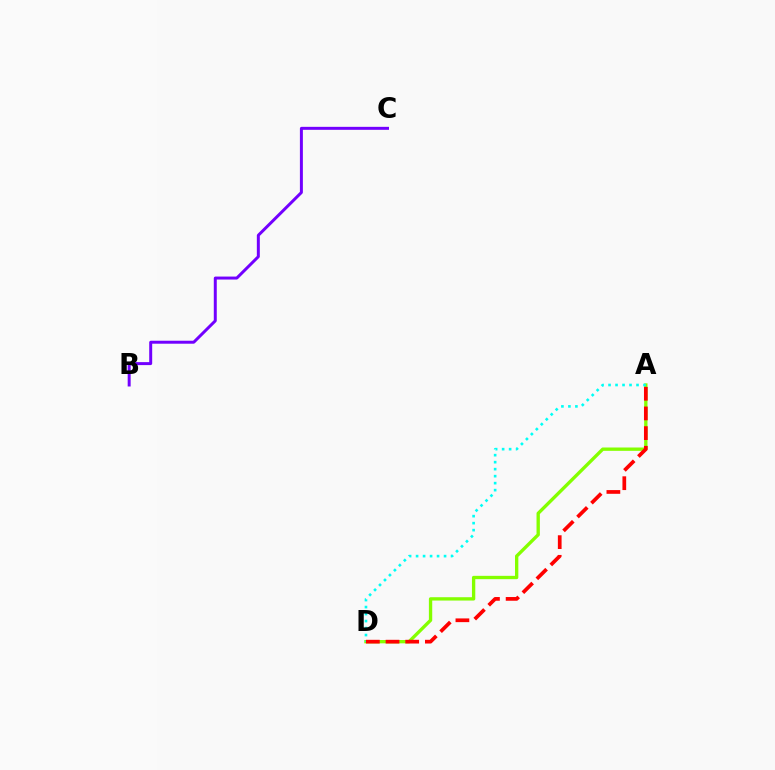{('A', 'D'): [{'color': '#84ff00', 'line_style': 'solid', 'thickness': 2.4}, {'color': '#00fff6', 'line_style': 'dotted', 'thickness': 1.9}, {'color': '#ff0000', 'line_style': 'dashed', 'thickness': 2.67}], ('B', 'C'): [{'color': '#7200ff', 'line_style': 'solid', 'thickness': 2.14}]}